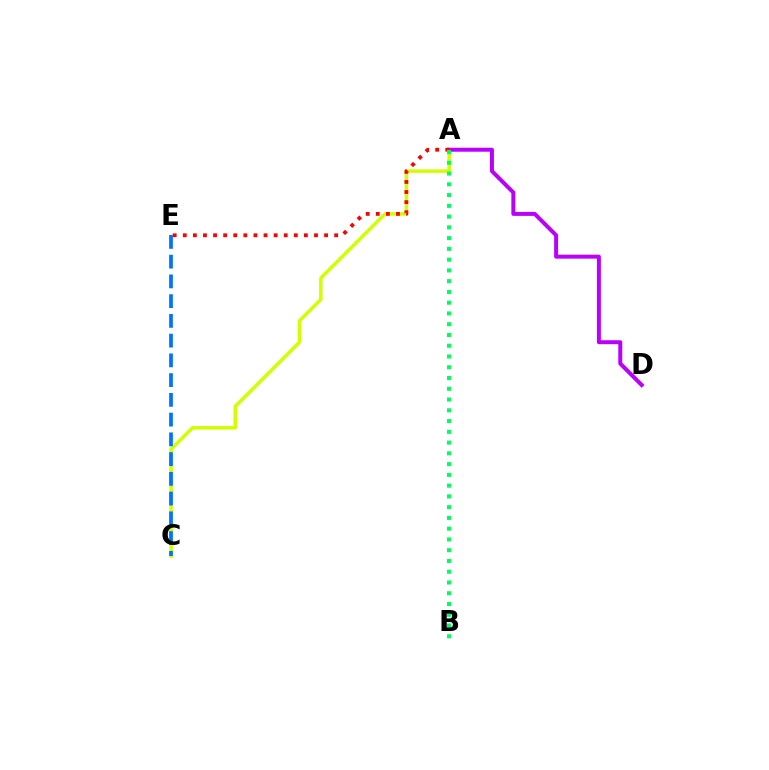{('A', 'C'): [{'color': '#d1ff00', 'line_style': 'solid', 'thickness': 2.52}], ('C', 'E'): [{'color': '#0074ff', 'line_style': 'dashed', 'thickness': 2.68}], ('A', 'D'): [{'color': '#b900ff', 'line_style': 'solid', 'thickness': 2.87}], ('A', 'E'): [{'color': '#ff0000', 'line_style': 'dotted', 'thickness': 2.74}], ('A', 'B'): [{'color': '#00ff5c', 'line_style': 'dotted', 'thickness': 2.92}]}